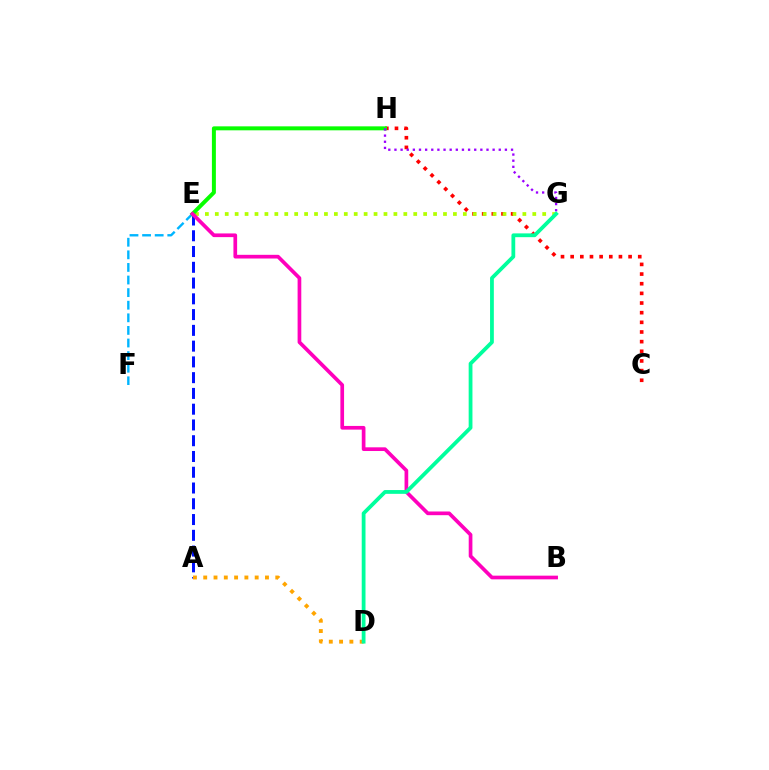{('C', 'H'): [{'color': '#ff0000', 'line_style': 'dotted', 'thickness': 2.62}], ('A', 'E'): [{'color': '#0010ff', 'line_style': 'dashed', 'thickness': 2.14}], ('A', 'D'): [{'color': '#ffa500', 'line_style': 'dotted', 'thickness': 2.8}], ('E', 'G'): [{'color': '#b3ff00', 'line_style': 'dotted', 'thickness': 2.7}], ('E', 'F'): [{'color': '#00b5ff', 'line_style': 'dashed', 'thickness': 1.71}], ('E', 'H'): [{'color': '#08ff00', 'line_style': 'solid', 'thickness': 2.86}], ('G', 'H'): [{'color': '#9b00ff', 'line_style': 'dotted', 'thickness': 1.67}], ('B', 'E'): [{'color': '#ff00bd', 'line_style': 'solid', 'thickness': 2.66}], ('D', 'G'): [{'color': '#00ff9d', 'line_style': 'solid', 'thickness': 2.73}]}